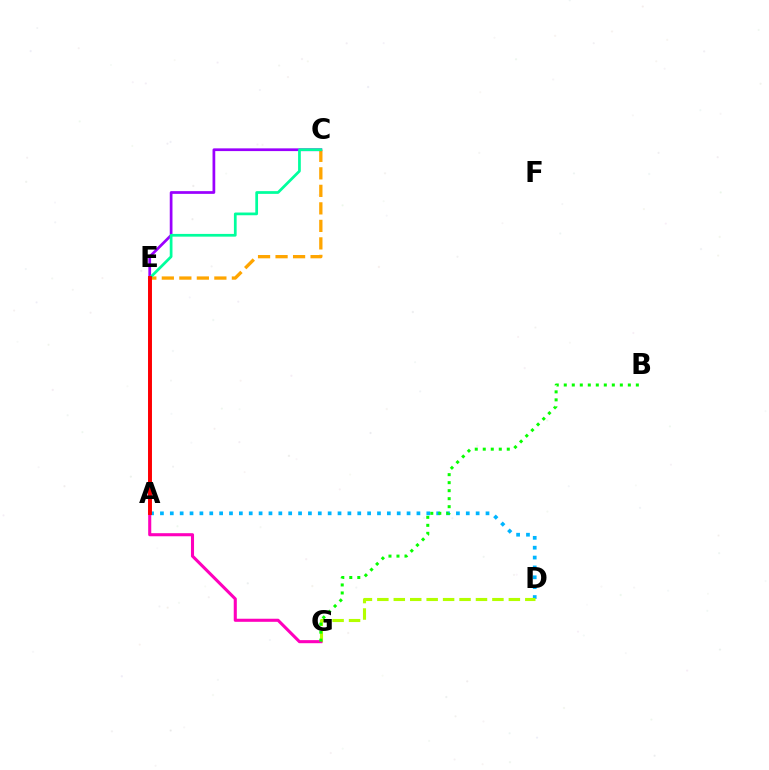{('A', 'E'): [{'color': '#0010ff', 'line_style': 'dashed', 'thickness': 1.6}, {'color': '#ff0000', 'line_style': 'solid', 'thickness': 2.81}], ('A', 'D'): [{'color': '#00b5ff', 'line_style': 'dotted', 'thickness': 2.68}], ('D', 'G'): [{'color': '#b3ff00', 'line_style': 'dashed', 'thickness': 2.23}], ('C', 'E'): [{'color': '#ffa500', 'line_style': 'dashed', 'thickness': 2.38}, {'color': '#9b00ff', 'line_style': 'solid', 'thickness': 1.96}, {'color': '#00ff9d', 'line_style': 'solid', 'thickness': 1.97}], ('E', 'G'): [{'color': '#ff00bd', 'line_style': 'solid', 'thickness': 2.22}], ('B', 'G'): [{'color': '#08ff00', 'line_style': 'dotted', 'thickness': 2.18}]}